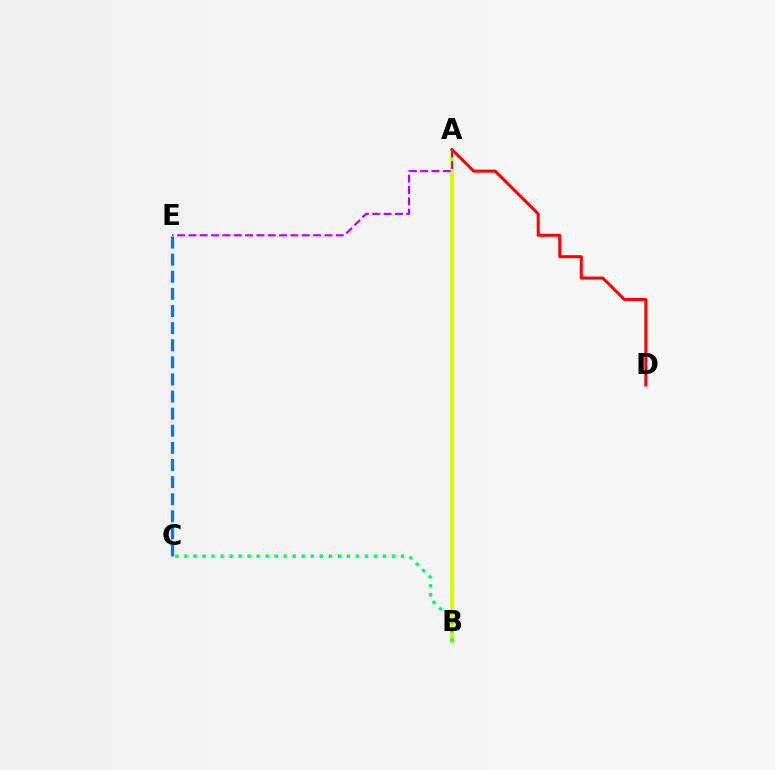{('A', 'B'): [{'color': '#d1ff00', 'line_style': 'solid', 'thickness': 2.71}], ('A', 'D'): [{'color': '#ff0000', 'line_style': 'solid', 'thickness': 2.17}], ('A', 'E'): [{'color': '#b900ff', 'line_style': 'dashed', 'thickness': 1.54}], ('C', 'E'): [{'color': '#0074ff', 'line_style': 'dashed', 'thickness': 2.32}], ('B', 'C'): [{'color': '#00ff5c', 'line_style': 'dotted', 'thickness': 2.45}]}